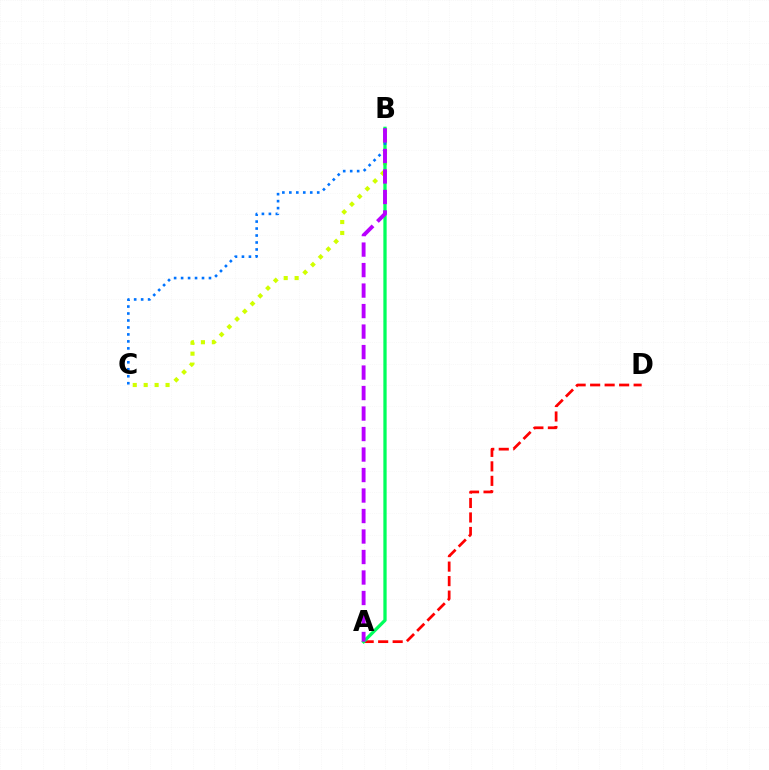{('B', 'C'): [{'color': '#d1ff00', 'line_style': 'dotted', 'thickness': 2.97}, {'color': '#0074ff', 'line_style': 'dotted', 'thickness': 1.89}], ('A', 'D'): [{'color': '#ff0000', 'line_style': 'dashed', 'thickness': 1.97}], ('A', 'B'): [{'color': '#00ff5c', 'line_style': 'solid', 'thickness': 2.37}, {'color': '#b900ff', 'line_style': 'dashed', 'thickness': 2.78}]}